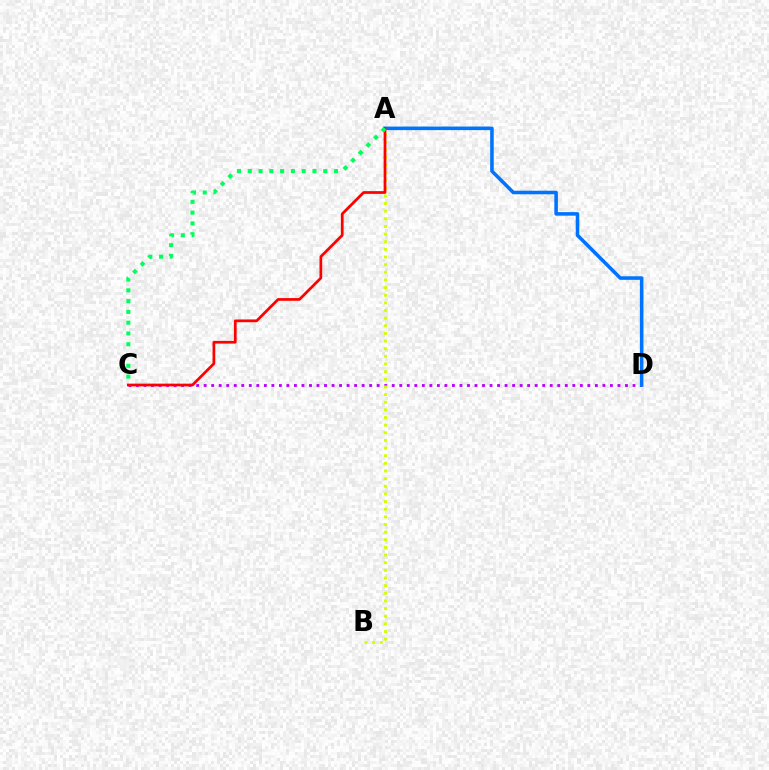{('C', 'D'): [{'color': '#b900ff', 'line_style': 'dotted', 'thickness': 2.04}], ('A', 'D'): [{'color': '#0074ff', 'line_style': 'solid', 'thickness': 2.57}], ('A', 'B'): [{'color': '#d1ff00', 'line_style': 'dotted', 'thickness': 2.08}], ('A', 'C'): [{'color': '#ff0000', 'line_style': 'solid', 'thickness': 1.97}, {'color': '#00ff5c', 'line_style': 'dotted', 'thickness': 2.93}]}